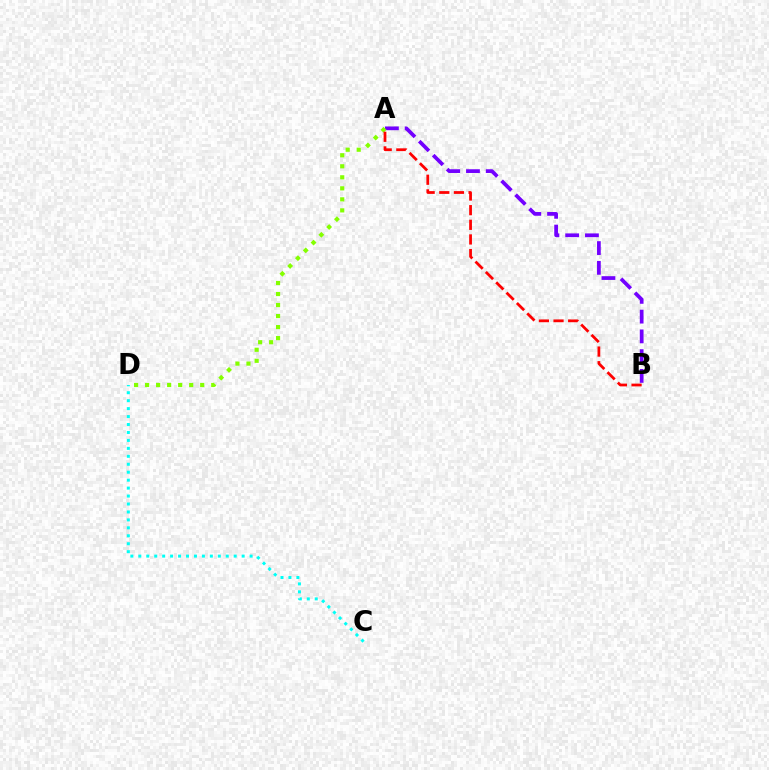{('A', 'B'): [{'color': '#7200ff', 'line_style': 'dashed', 'thickness': 2.68}, {'color': '#ff0000', 'line_style': 'dashed', 'thickness': 1.99}], ('A', 'D'): [{'color': '#84ff00', 'line_style': 'dotted', 'thickness': 2.99}], ('C', 'D'): [{'color': '#00fff6', 'line_style': 'dotted', 'thickness': 2.16}]}